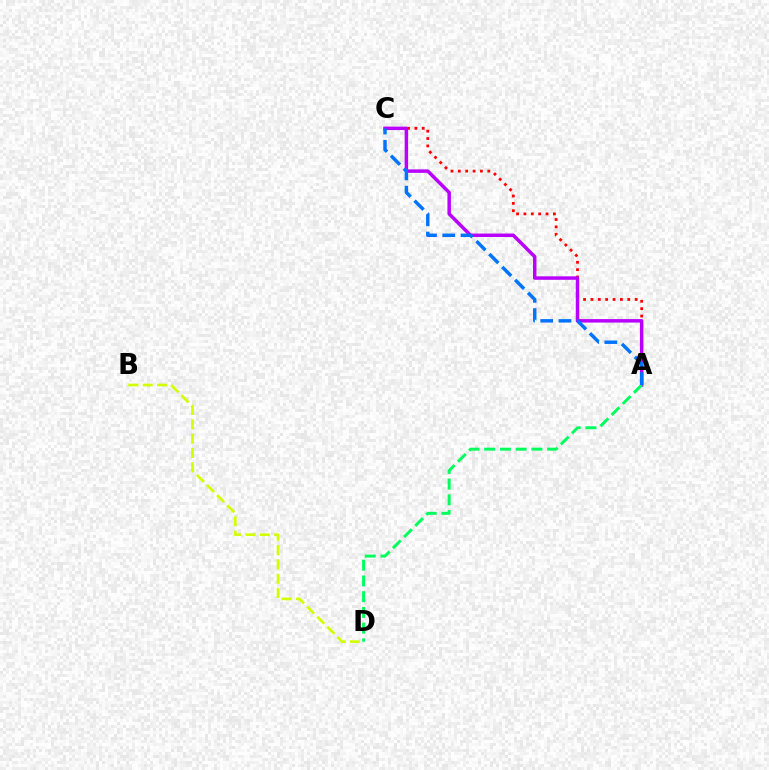{('A', 'C'): [{'color': '#ff0000', 'line_style': 'dotted', 'thickness': 2.0}, {'color': '#b900ff', 'line_style': 'solid', 'thickness': 2.5}, {'color': '#0074ff', 'line_style': 'dashed', 'thickness': 2.48}], ('B', 'D'): [{'color': '#d1ff00', 'line_style': 'dashed', 'thickness': 1.95}], ('A', 'D'): [{'color': '#00ff5c', 'line_style': 'dashed', 'thickness': 2.14}]}